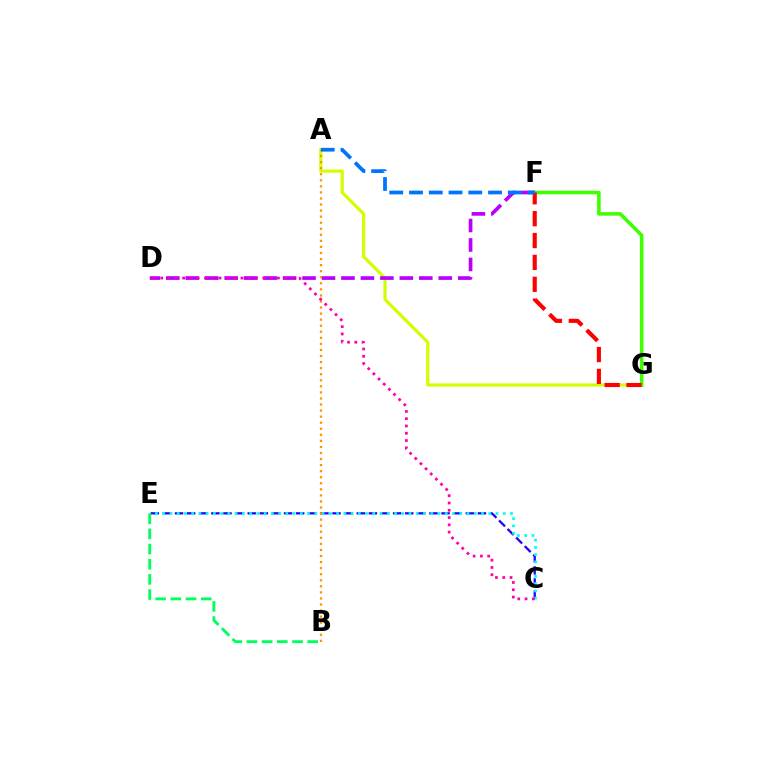{('A', 'G'): [{'color': '#d1ff00', 'line_style': 'solid', 'thickness': 2.29}], ('F', 'G'): [{'color': '#3dff00', 'line_style': 'solid', 'thickness': 2.56}, {'color': '#ff0000', 'line_style': 'dashed', 'thickness': 2.97}], ('C', 'E'): [{'color': '#2500ff', 'line_style': 'dashed', 'thickness': 1.65}, {'color': '#00fff6', 'line_style': 'dotted', 'thickness': 1.97}], ('D', 'F'): [{'color': '#b900ff', 'line_style': 'dashed', 'thickness': 2.64}], ('A', 'B'): [{'color': '#ff9400', 'line_style': 'dotted', 'thickness': 1.65}], ('A', 'F'): [{'color': '#0074ff', 'line_style': 'dashed', 'thickness': 2.68}], ('C', 'D'): [{'color': '#ff00ac', 'line_style': 'dotted', 'thickness': 1.98}], ('B', 'E'): [{'color': '#00ff5c', 'line_style': 'dashed', 'thickness': 2.06}]}